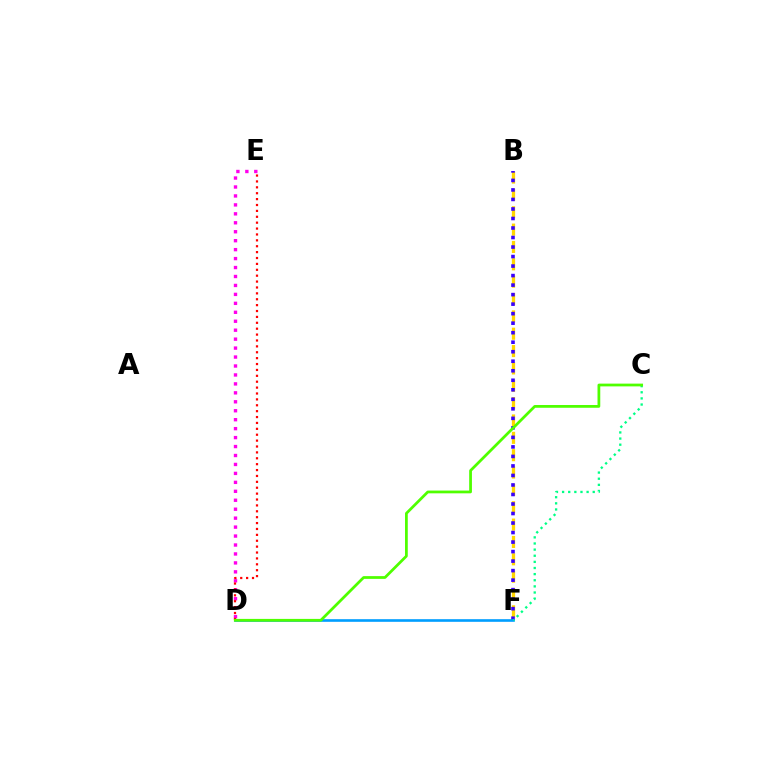{('B', 'F'): [{'color': '#ffd500', 'line_style': 'dashed', 'thickness': 2.36}, {'color': '#3700ff', 'line_style': 'dotted', 'thickness': 2.59}], ('D', 'E'): [{'color': '#ff00ed', 'line_style': 'dotted', 'thickness': 2.43}, {'color': '#ff0000', 'line_style': 'dotted', 'thickness': 1.6}], ('D', 'F'): [{'color': '#009eff', 'line_style': 'solid', 'thickness': 1.9}], ('C', 'F'): [{'color': '#00ff86', 'line_style': 'dotted', 'thickness': 1.66}], ('C', 'D'): [{'color': '#4fff00', 'line_style': 'solid', 'thickness': 1.98}]}